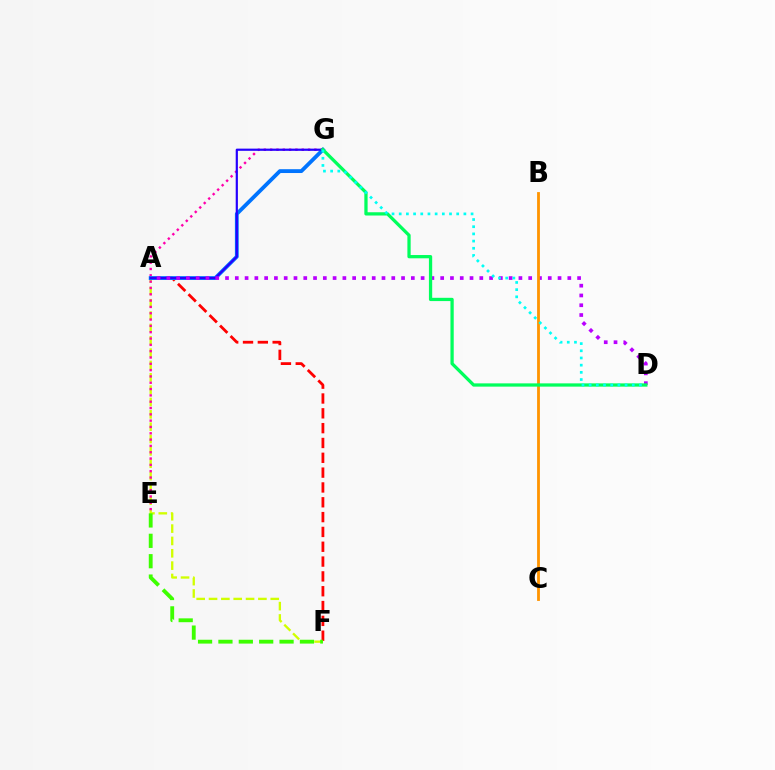{('A', 'F'): [{'color': '#ff0000', 'line_style': 'dashed', 'thickness': 2.01}, {'color': '#d1ff00', 'line_style': 'dashed', 'thickness': 1.68}], ('E', 'G'): [{'color': '#ff00ac', 'line_style': 'dotted', 'thickness': 1.72}], ('A', 'G'): [{'color': '#0074ff', 'line_style': 'solid', 'thickness': 2.75}, {'color': '#2500ff', 'line_style': 'solid', 'thickness': 1.58}], ('A', 'D'): [{'color': '#b900ff', 'line_style': 'dotted', 'thickness': 2.66}], ('E', 'F'): [{'color': '#3dff00', 'line_style': 'dashed', 'thickness': 2.77}], ('B', 'C'): [{'color': '#ff9400', 'line_style': 'solid', 'thickness': 2.02}], ('D', 'G'): [{'color': '#00ff5c', 'line_style': 'solid', 'thickness': 2.35}, {'color': '#00fff6', 'line_style': 'dotted', 'thickness': 1.95}]}